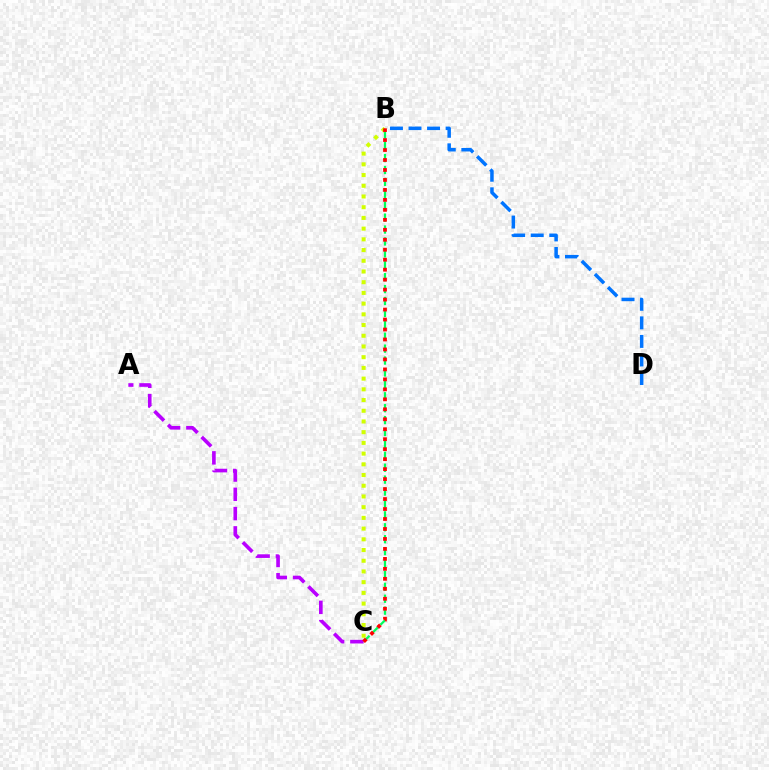{('B', 'C'): [{'color': '#00ff5c', 'line_style': 'dashed', 'thickness': 1.62}, {'color': '#d1ff00', 'line_style': 'dotted', 'thickness': 2.91}, {'color': '#ff0000', 'line_style': 'dotted', 'thickness': 2.71}], ('A', 'C'): [{'color': '#b900ff', 'line_style': 'dashed', 'thickness': 2.62}], ('B', 'D'): [{'color': '#0074ff', 'line_style': 'dashed', 'thickness': 2.52}]}